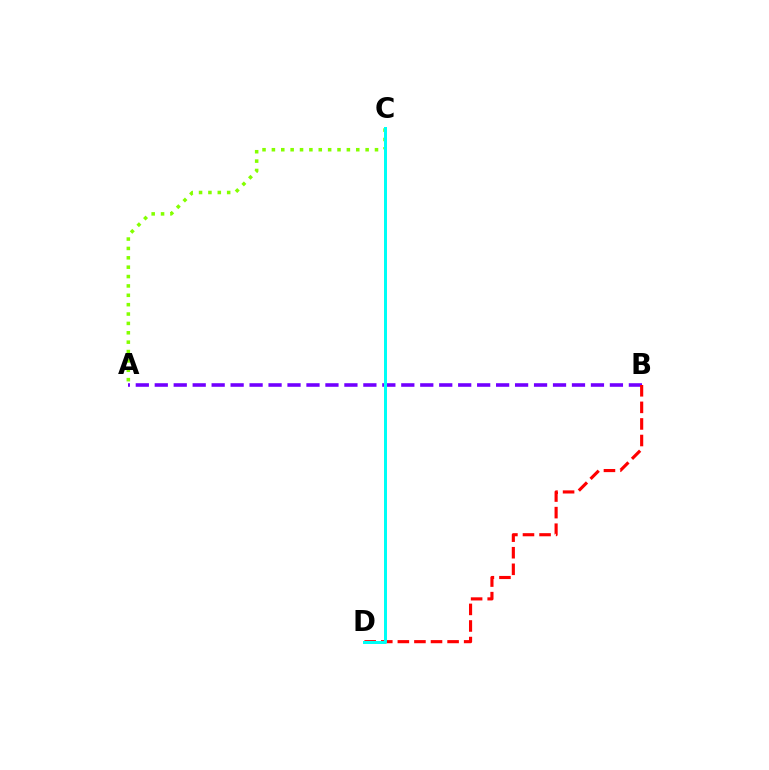{('A', 'B'): [{'color': '#7200ff', 'line_style': 'dashed', 'thickness': 2.58}], ('B', 'D'): [{'color': '#ff0000', 'line_style': 'dashed', 'thickness': 2.25}], ('A', 'C'): [{'color': '#84ff00', 'line_style': 'dotted', 'thickness': 2.55}], ('C', 'D'): [{'color': '#00fff6', 'line_style': 'solid', 'thickness': 2.16}]}